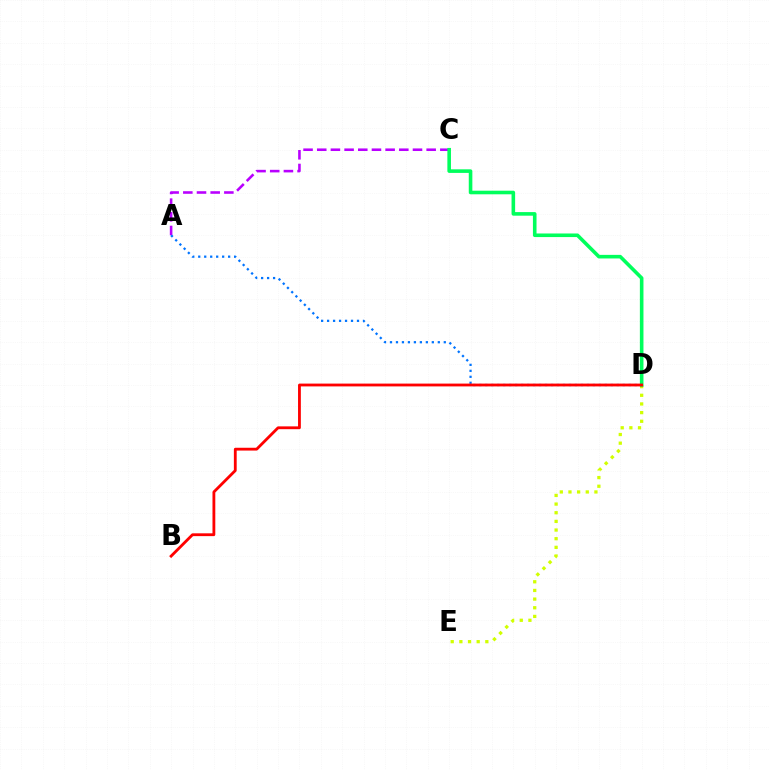{('D', 'E'): [{'color': '#d1ff00', 'line_style': 'dotted', 'thickness': 2.35}], ('A', 'C'): [{'color': '#b900ff', 'line_style': 'dashed', 'thickness': 1.86}], ('C', 'D'): [{'color': '#00ff5c', 'line_style': 'solid', 'thickness': 2.59}], ('A', 'D'): [{'color': '#0074ff', 'line_style': 'dotted', 'thickness': 1.62}], ('B', 'D'): [{'color': '#ff0000', 'line_style': 'solid', 'thickness': 2.03}]}